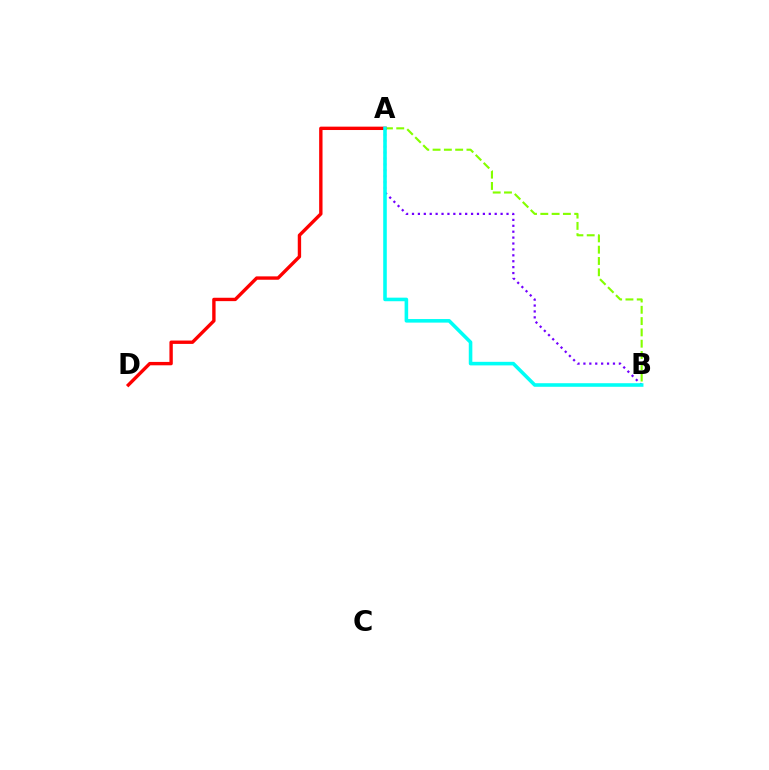{('A', 'B'): [{'color': '#84ff00', 'line_style': 'dashed', 'thickness': 1.53}, {'color': '#7200ff', 'line_style': 'dotted', 'thickness': 1.61}, {'color': '#00fff6', 'line_style': 'solid', 'thickness': 2.57}], ('A', 'D'): [{'color': '#ff0000', 'line_style': 'solid', 'thickness': 2.43}]}